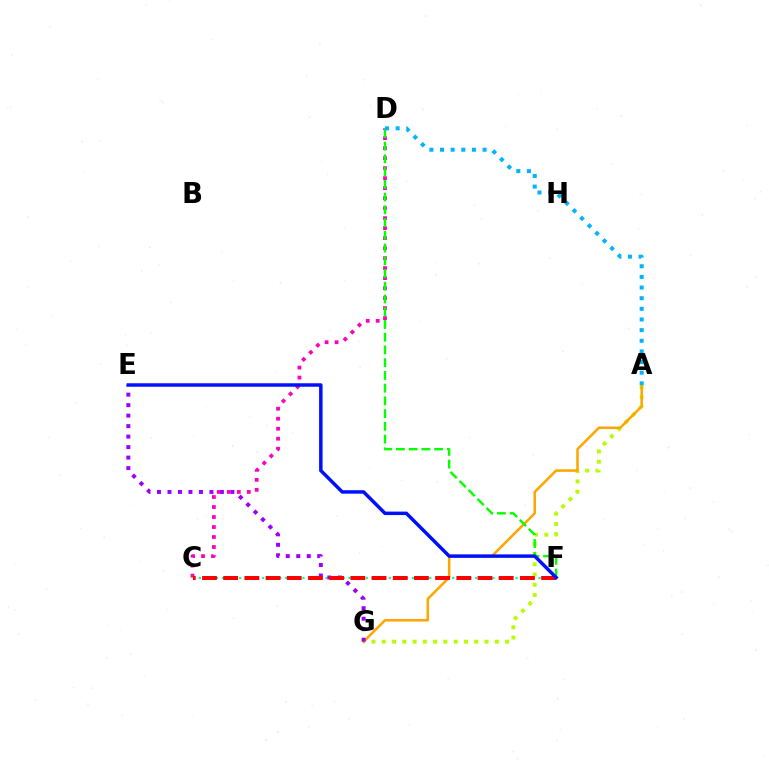{('A', 'G'): [{'color': '#b3ff00', 'line_style': 'dotted', 'thickness': 2.79}, {'color': '#ffa500', 'line_style': 'solid', 'thickness': 1.81}], ('C', 'D'): [{'color': '#ff00bd', 'line_style': 'dotted', 'thickness': 2.72}], ('C', 'F'): [{'color': '#00ff9d', 'line_style': 'dotted', 'thickness': 1.56}, {'color': '#ff0000', 'line_style': 'dashed', 'thickness': 2.88}], ('E', 'G'): [{'color': '#9b00ff', 'line_style': 'dotted', 'thickness': 2.85}], ('D', 'F'): [{'color': '#08ff00', 'line_style': 'dashed', 'thickness': 1.73}], ('A', 'D'): [{'color': '#00b5ff', 'line_style': 'dotted', 'thickness': 2.89}], ('E', 'F'): [{'color': '#0010ff', 'line_style': 'solid', 'thickness': 2.5}]}